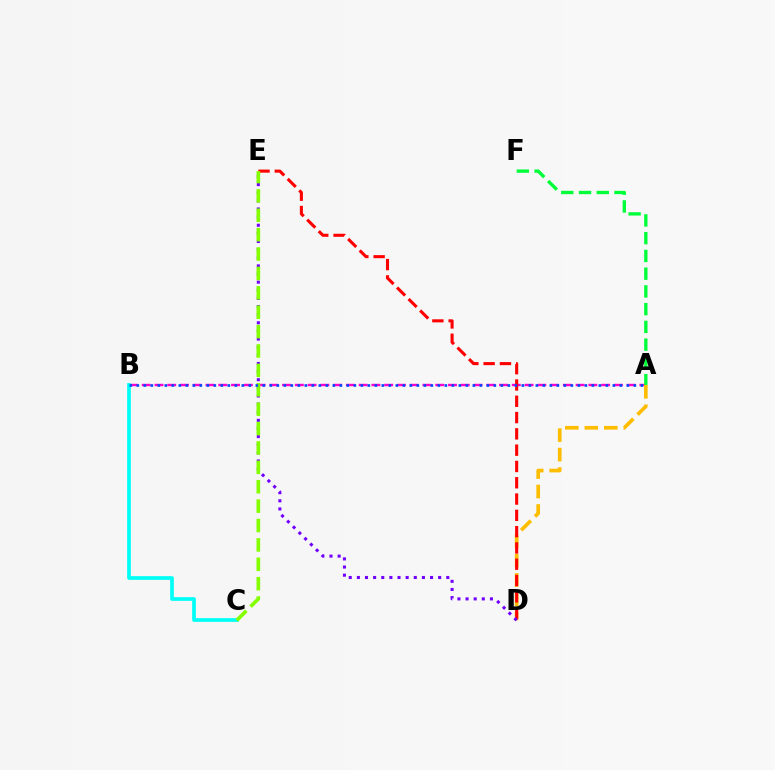{('A', 'B'): [{'color': '#ff00cf', 'line_style': 'dashed', 'thickness': 1.73}, {'color': '#004bff', 'line_style': 'dotted', 'thickness': 1.9}], ('A', 'D'): [{'color': '#ffbd00', 'line_style': 'dashed', 'thickness': 2.65}], ('B', 'C'): [{'color': '#00fff6', 'line_style': 'solid', 'thickness': 2.68}], ('D', 'E'): [{'color': '#ff0000', 'line_style': 'dashed', 'thickness': 2.21}, {'color': '#7200ff', 'line_style': 'dotted', 'thickness': 2.21}], ('C', 'E'): [{'color': '#84ff00', 'line_style': 'dashed', 'thickness': 2.63}], ('A', 'F'): [{'color': '#00ff39', 'line_style': 'dashed', 'thickness': 2.41}]}